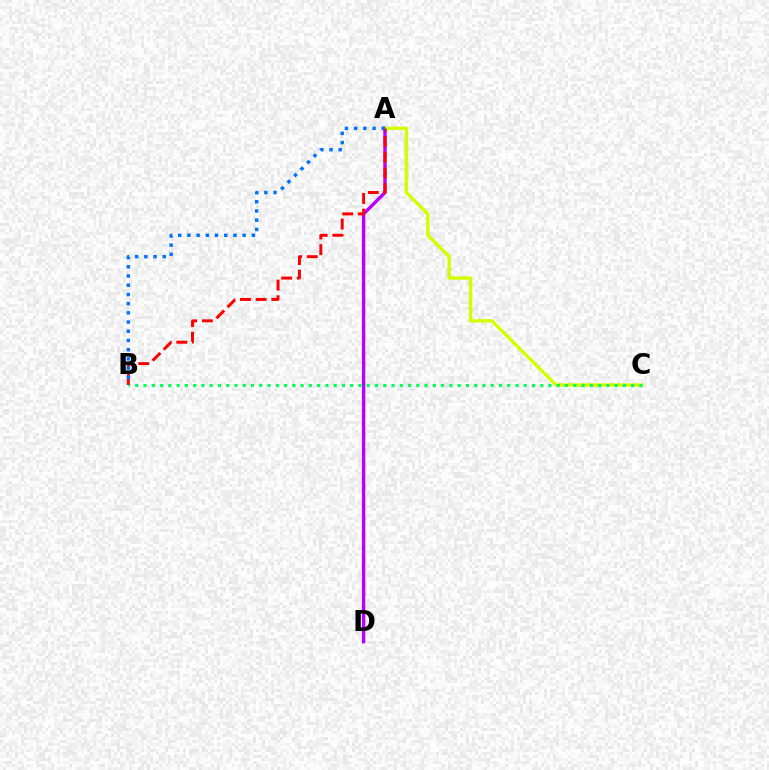{('A', 'D'): [{'color': '#b900ff', 'line_style': 'solid', 'thickness': 2.45}], ('A', 'C'): [{'color': '#d1ff00', 'line_style': 'solid', 'thickness': 2.43}], ('B', 'C'): [{'color': '#00ff5c', 'line_style': 'dotted', 'thickness': 2.25}], ('A', 'B'): [{'color': '#ff0000', 'line_style': 'dashed', 'thickness': 2.13}, {'color': '#0074ff', 'line_style': 'dotted', 'thickness': 2.5}]}